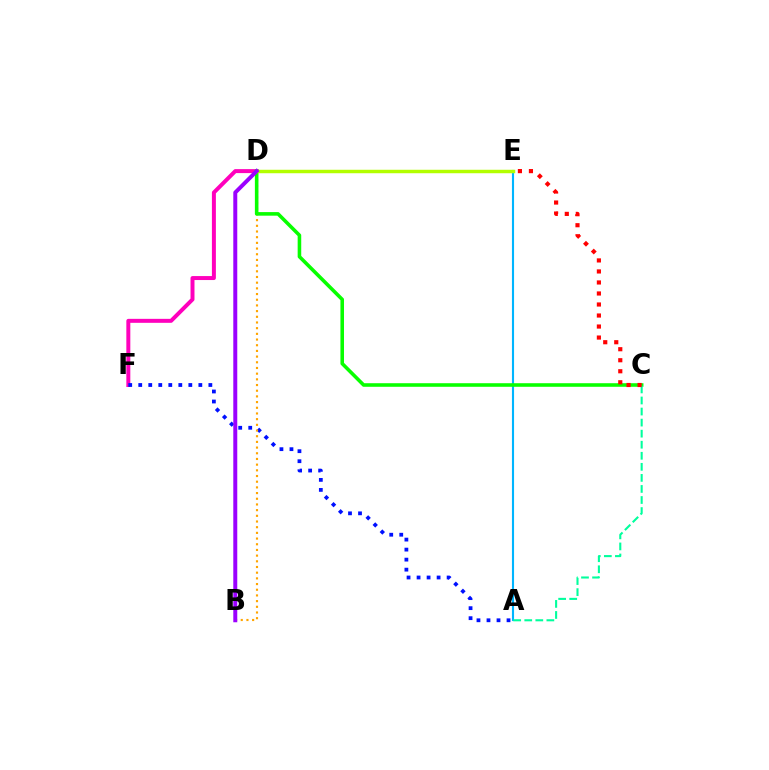{('A', 'E'): [{'color': '#00b5ff', 'line_style': 'solid', 'thickness': 1.52}], ('D', 'F'): [{'color': '#ff00bd', 'line_style': 'solid', 'thickness': 2.86}], ('A', 'F'): [{'color': '#0010ff', 'line_style': 'dotted', 'thickness': 2.72}], ('B', 'D'): [{'color': '#ffa500', 'line_style': 'dotted', 'thickness': 1.54}, {'color': '#9b00ff', 'line_style': 'solid', 'thickness': 2.86}], ('C', 'D'): [{'color': '#08ff00', 'line_style': 'solid', 'thickness': 2.57}], ('A', 'C'): [{'color': '#00ff9d', 'line_style': 'dashed', 'thickness': 1.5}], ('D', 'E'): [{'color': '#b3ff00', 'line_style': 'solid', 'thickness': 2.49}], ('C', 'E'): [{'color': '#ff0000', 'line_style': 'dotted', 'thickness': 2.99}]}